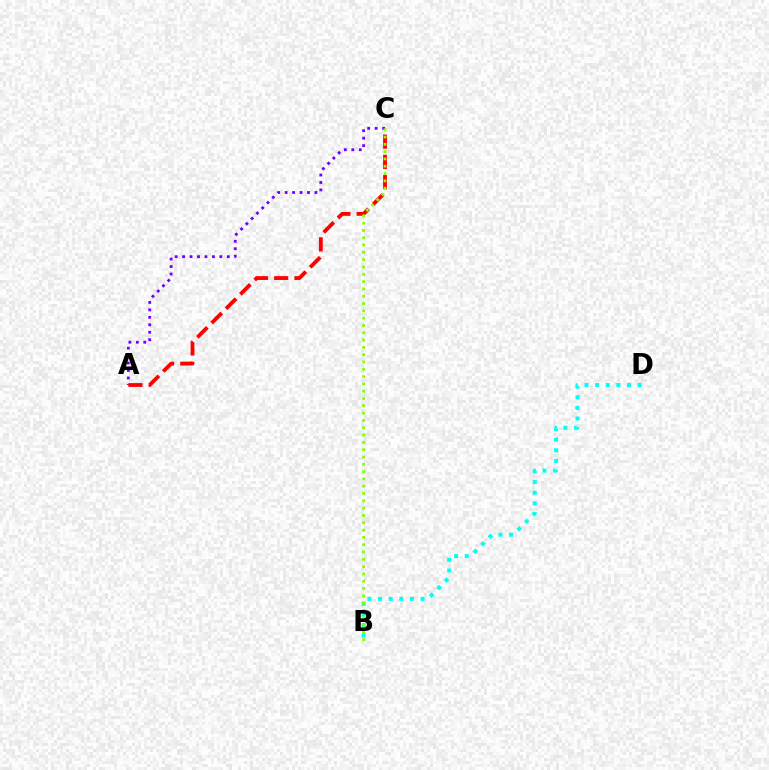{('B', 'D'): [{'color': '#00fff6', 'line_style': 'dotted', 'thickness': 2.89}], ('A', 'C'): [{'color': '#7200ff', 'line_style': 'dotted', 'thickness': 2.03}, {'color': '#ff0000', 'line_style': 'dashed', 'thickness': 2.75}], ('B', 'C'): [{'color': '#84ff00', 'line_style': 'dotted', 'thickness': 1.99}]}